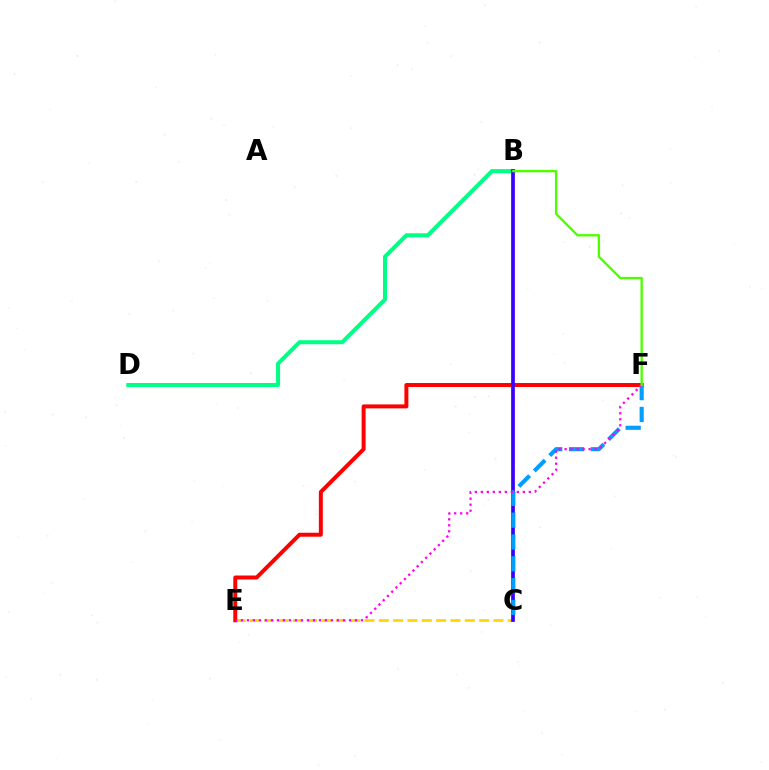{('B', 'D'): [{'color': '#00ff86', 'line_style': 'solid', 'thickness': 2.89}], ('C', 'E'): [{'color': '#ffd500', 'line_style': 'dashed', 'thickness': 1.95}], ('E', 'F'): [{'color': '#ff0000', 'line_style': 'solid', 'thickness': 2.86}, {'color': '#ff00ed', 'line_style': 'dotted', 'thickness': 1.63}], ('B', 'C'): [{'color': '#3700ff', 'line_style': 'solid', 'thickness': 2.67}], ('C', 'F'): [{'color': '#009eff', 'line_style': 'dashed', 'thickness': 2.97}], ('B', 'F'): [{'color': '#4fff00', 'line_style': 'solid', 'thickness': 1.7}]}